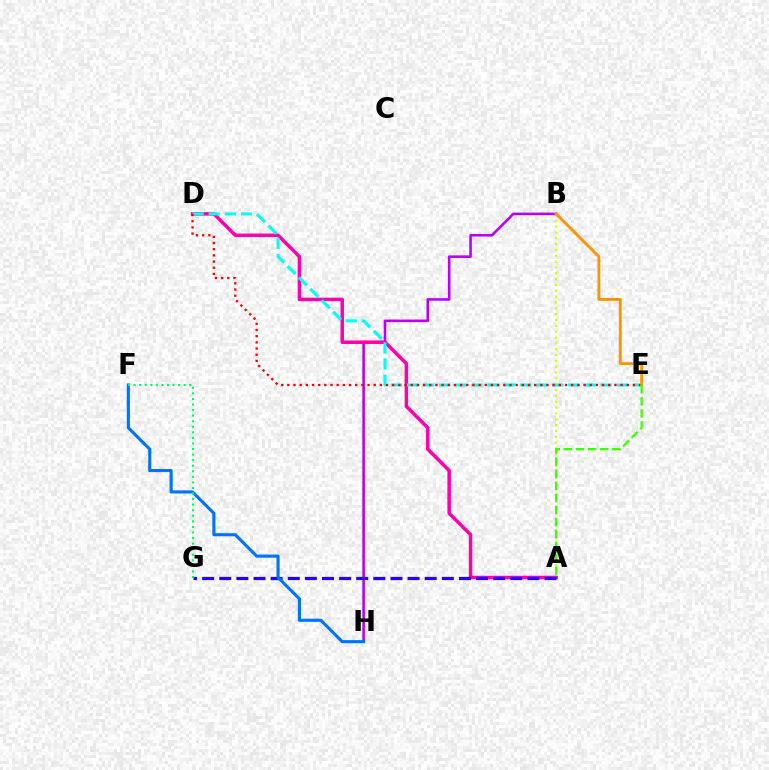{('A', 'B'): [{'color': '#d1ff00', 'line_style': 'dotted', 'thickness': 1.59}], ('B', 'H'): [{'color': '#b900ff', 'line_style': 'solid', 'thickness': 1.87}], ('A', 'D'): [{'color': '#ff00ac', 'line_style': 'solid', 'thickness': 2.52}], ('D', 'E'): [{'color': '#00fff6', 'line_style': 'dashed', 'thickness': 2.19}, {'color': '#ff0000', 'line_style': 'dotted', 'thickness': 1.68}], ('A', 'G'): [{'color': '#2500ff', 'line_style': 'dashed', 'thickness': 2.33}], ('F', 'H'): [{'color': '#0074ff', 'line_style': 'solid', 'thickness': 2.25}], ('B', 'E'): [{'color': '#ff9400', 'line_style': 'solid', 'thickness': 2.07}], ('F', 'G'): [{'color': '#00ff5c', 'line_style': 'dotted', 'thickness': 1.51}], ('A', 'E'): [{'color': '#3dff00', 'line_style': 'dashed', 'thickness': 1.65}]}